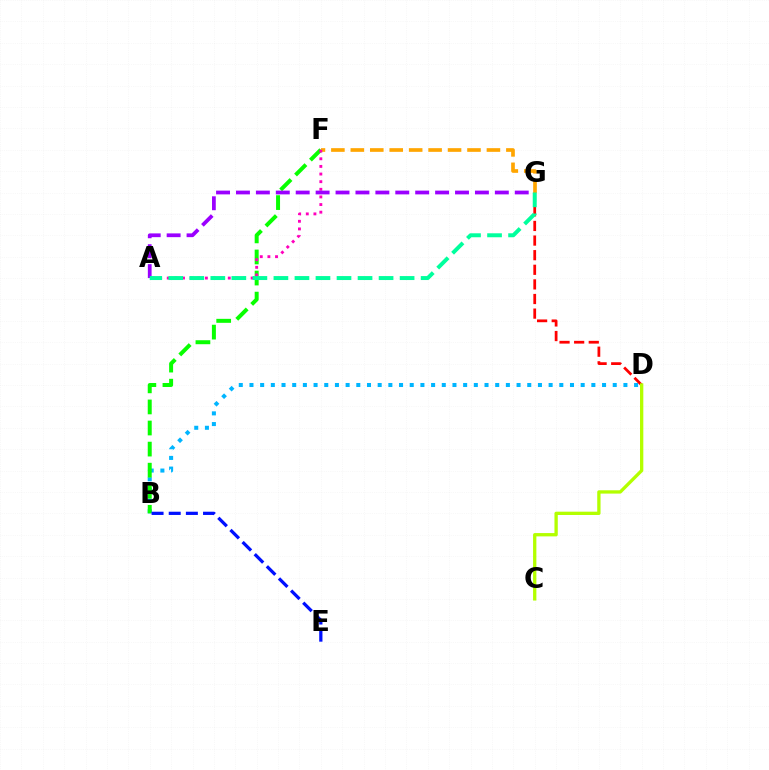{('B', 'D'): [{'color': '#00b5ff', 'line_style': 'dotted', 'thickness': 2.9}], ('B', 'F'): [{'color': '#08ff00', 'line_style': 'dashed', 'thickness': 2.86}], ('D', 'G'): [{'color': '#ff0000', 'line_style': 'dashed', 'thickness': 1.98}], ('F', 'G'): [{'color': '#ffa500', 'line_style': 'dashed', 'thickness': 2.64}], ('A', 'F'): [{'color': '#ff00bd', 'line_style': 'dotted', 'thickness': 2.07}], ('C', 'D'): [{'color': '#b3ff00', 'line_style': 'solid', 'thickness': 2.38}], ('A', 'G'): [{'color': '#9b00ff', 'line_style': 'dashed', 'thickness': 2.71}, {'color': '#00ff9d', 'line_style': 'dashed', 'thickness': 2.86}], ('B', 'E'): [{'color': '#0010ff', 'line_style': 'dashed', 'thickness': 2.33}]}